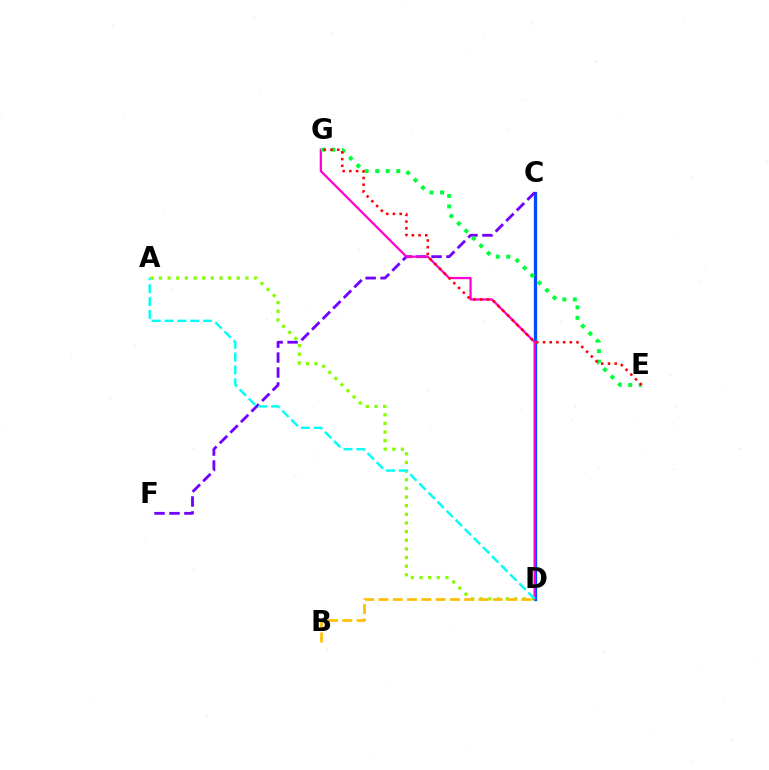{('C', 'D'): [{'color': '#004bff', 'line_style': 'solid', 'thickness': 2.36}], ('A', 'D'): [{'color': '#84ff00', 'line_style': 'dotted', 'thickness': 2.35}, {'color': '#00fff6', 'line_style': 'dashed', 'thickness': 1.75}], ('C', 'F'): [{'color': '#7200ff', 'line_style': 'dashed', 'thickness': 2.03}], ('D', 'G'): [{'color': '#ff00cf', 'line_style': 'solid', 'thickness': 1.62}], ('E', 'G'): [{'color': '#00ff39', 'line_style': 'dotted', 'thickness': 2.86}, {'color': '#ff0000', 'line_style': 'dotted', 'thickness': 1.82}], ('B', 'D'): [{'color': '#ffbd00', 'line_style': 'dashed', 'thickness': 1.94}]}